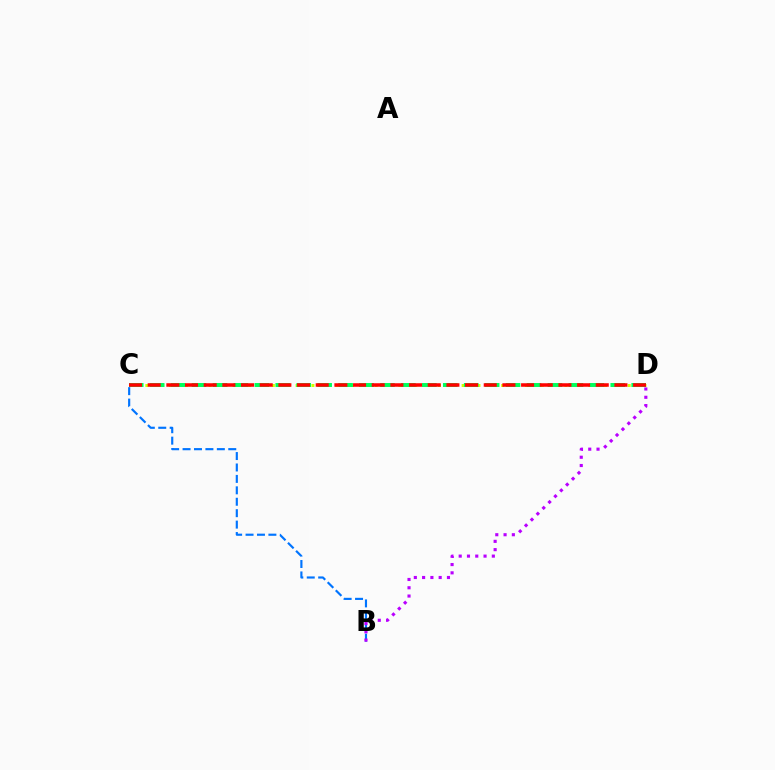{('C', 'D'): [{'color': '#d1ff00', 'line_style': 'dotted', 'thickness': 2.15}, {'color': '#00ff5c', 'line_style': 'dashed', 'thickness': 2.84}, {'color': '#ff0000', 'line_style': 'dashed', 'thickness': 2.54}], ('B', 'C'): [{'color': '#0074ff', 'line_style': 'dashed', 'thickness': 1.55}], ('B', 'D'): [{'color': '#b900ff', 'line_style': 'dotted', 'thickness': 2.25}]}